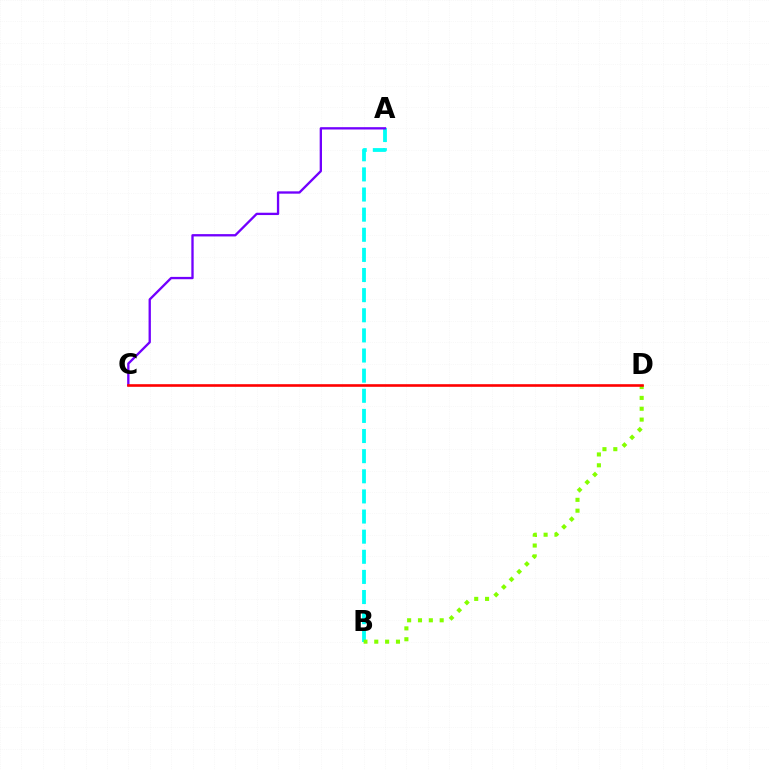{('A', 'B'): [{'color': '#00fff6', 'line_style': 'dashed', 'thickness': 2.73}], ('A', 'C'): [{'color': '#7200ff', 'line_style': 'solid', 'thickness': 1.67}], ('B', 'D'): [{'color': '#84ff00', 'line_style': 'dotted', 'thickness': 2.95}], ('C', 'D'): [{'color': '#ff0000', 'line_style': 'solid', 'thickness': 1.88}]}